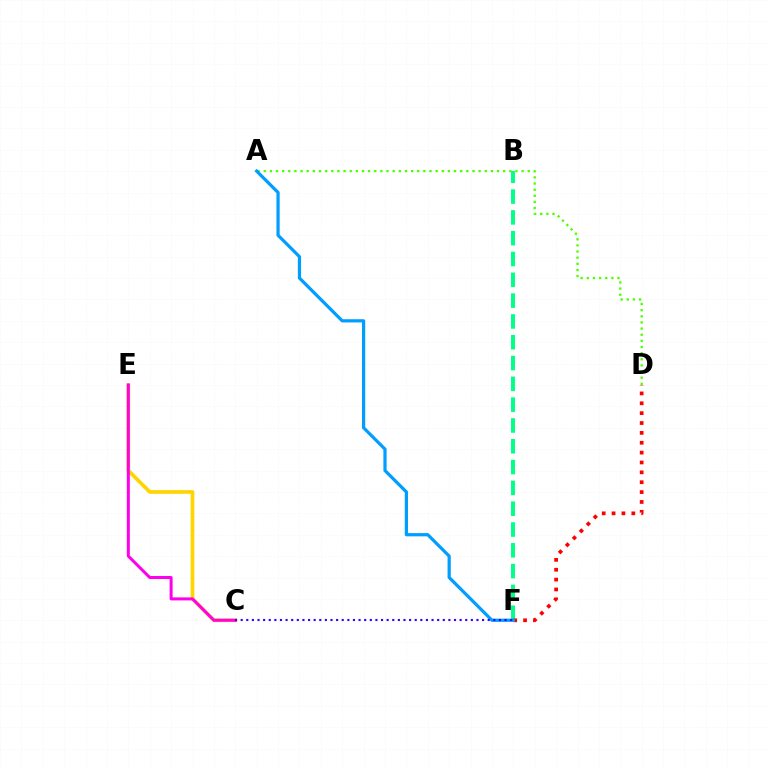{('A', 'D'): [{'color': '#4fff00', 'line_style': 'dotted', 'thickness': 1.67}], ('C', 'E'): [{'color': '#ffd500', 'line_style': 'solid', 'thickness': 2.65}, {'color': '#ff00ed', 'line_style': 'solid', 'thickness': 2.17}], ('B', 'F'): [{'color': '#00ff86', 'line_style': 'dashed', 'thickness': 2.83}], ('D', 'F'): [{'color': '#ff0000', 'line_style': 'dotted', 'thickness': 2.68}], ('A', 'F'): [{'color': '#009eff', 'line_style': 'solid', 'thickness': 2.32}], ('C', 'F'): [{'color': '#3700ff', 'line_style': 'dotted', 'thickness': 1.53}]}